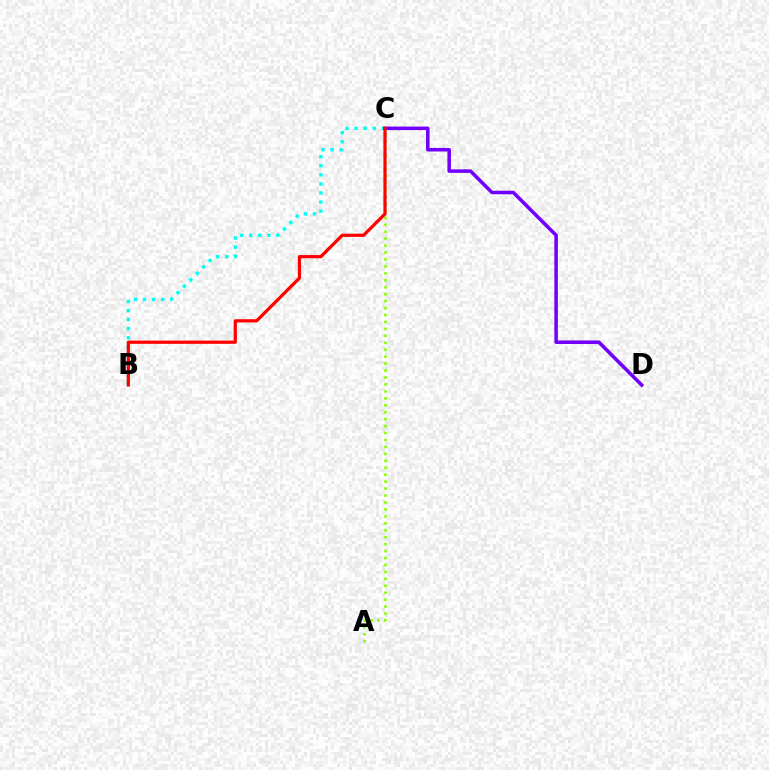{('A', 'C'): [{'color': '#84ff00', 'line_style': 'dotted', 'thickness': 1.89}], ('B', 'C'): [{'color': '#00fff6', 'line_style': 'dotted', 'thickness': 2.47}, {'color': '#ff0000', 'line_style': 'solid', 'thickness': 2.32}], ('C', 'D'): [{'color': '#7200ff', 'line_style': 'solid', 'thickness': 2.55}]}